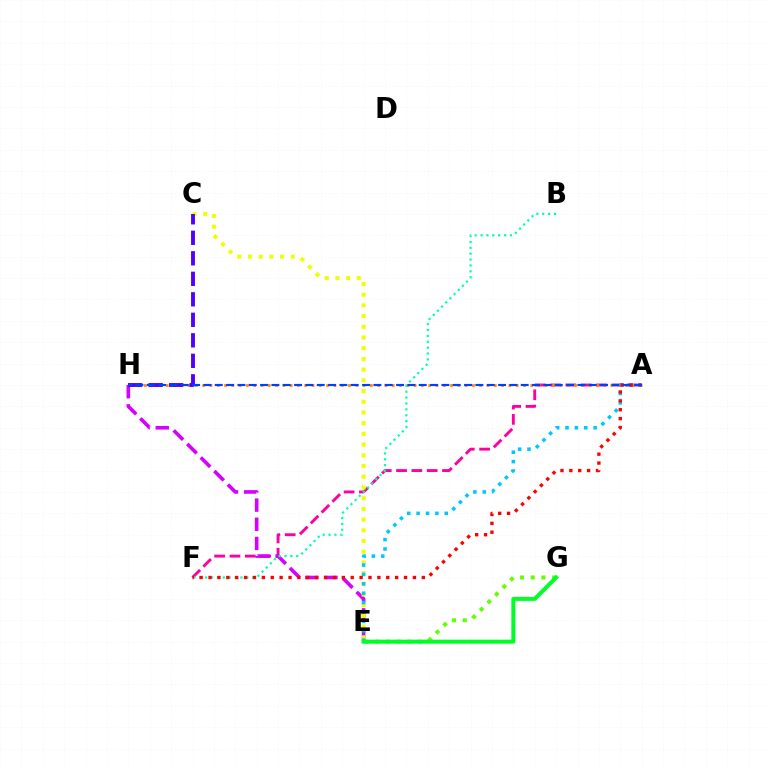{('A', 'F'): [{'color': '#ff00a0', 'line_style': 'dashed', 'thickness': 2.08}, {'color': '#ff0000', 'line_style': 'dotted', 'thickness': 2.41}], ('E', 'G'): [{'color': '#66ff00', 'line_style': 'dotted', 'thickness': 2.91}, {'color': '#00ff27', 'line_style': 'solid', 'thickness': 2.87}], ('E', 'H'): [{'color': '#d600ff', 'line_style': 'dashed', 'thickness': 2.6}], ('A', 'H'): [{'color': '#ff8800', 'line_style': 'dotted', 'thickness': 1.98}, {'color': '#003fff', 'line_style': 'dashed', 'thickness': 1.54}], ('C', 'E'): [{'color': '#eeff00', 'line_style': 'dotted', 'thickness': 2.91}], ('A', 'E'): [{'color': '#00c7ff', 'line_style': 'dotted', 'thickness': 2.55}], ('B', 'F'): [{'color': '#00ffaf', 'line_style': 'dotted', 'thickness': 1.6}], ('C', 'H'): [{'color': '#4f00ff', 'line_style': 'dashed', 'thickness': 2.79}]}